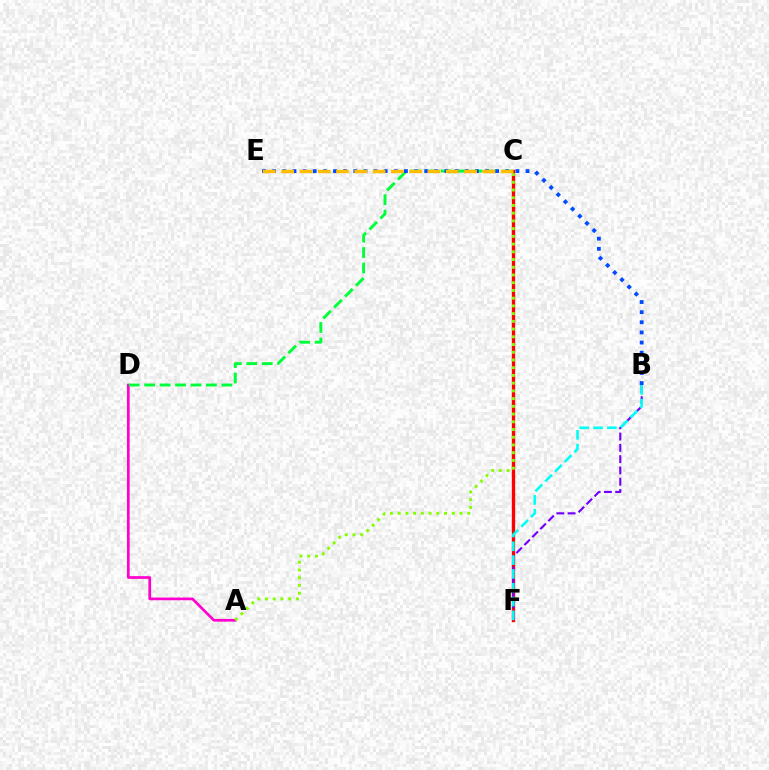{('A', 'D'): [{'color': '#ff00cf', 'line_style': 'solid', 'thickness': 1.95}], ('C', 'D'): [{'color': '#00ff39', 'line_style': 'dashed', 'thickness': 2.1}], ('C', 'F'): [{'color': '#ff0000', 'line_style': 'solid', 'thickness': 2.4}], ('B', 'E'): [{'color': '#004bff', 'line_style': 'dotted', 'thickness': 2.75}], ('B', 'F'): [{'color': '#7200ff', 'line_style': 'dashed', 'thickness': 1.53}, {'color': '#00fff6', 'line_style': 'dashed', 'thickness': 1.88}], ('A', 'C'): [{'color': '#84ff00', 'line_style': 'dotted', 'thickness': 2.1}], ('C', 'E'): [{'color': '#ffbd00', 'line_style': 'dashed', 'thickness': 2.48}]}